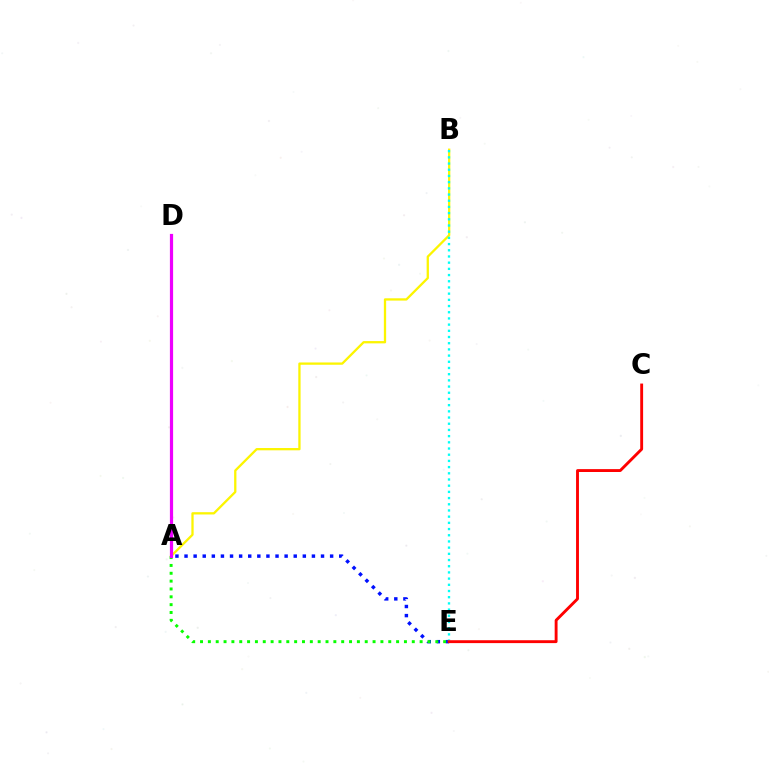{('A', 'E'): [{'color': '#0010ff', 'line_style': 'dotted', 'thickness': 2.47}, {'color': '#08ff00', 'line_style': 'dotted', 'thickness': 2.13}], ('A', 'B'): [{'color': '#fcf500', 'line_style': 'solid', 'thickness': 1.65}], ('A', 'D'): [{'color': '#ee00ff', 'line_style': 'solid', 'thickness': 2.31}], ('B', 'E'): [{'color': '#00fff6', 'line_style': 'dotted', 'thickness': 1.68}], ('C', 'E'): [{'color': '#ff0000', 'line_style': 'solid', 'thickness': 2.07}]}